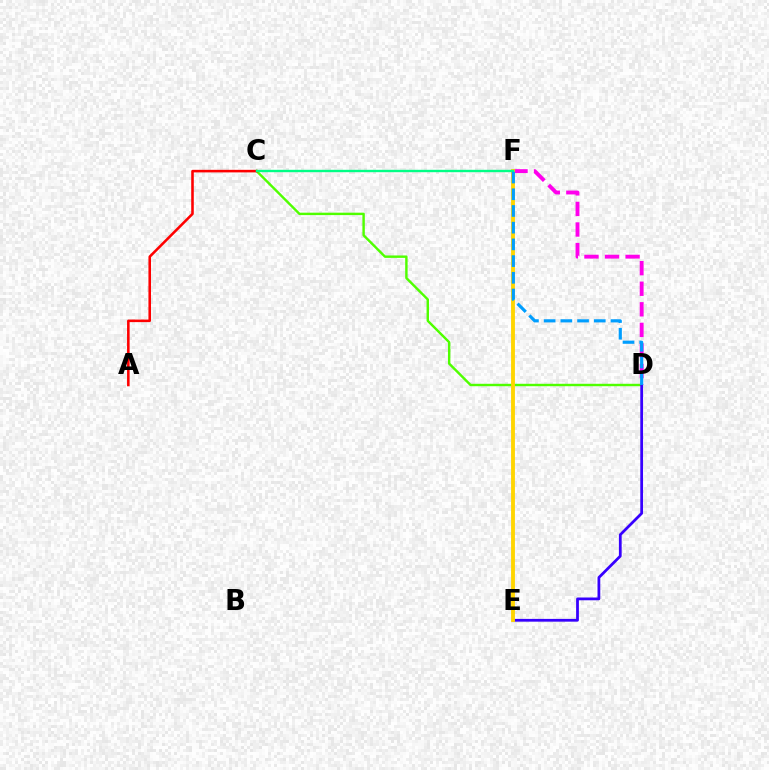{('C', 'D'): [{'color': '#4fff00', 'line_style': 'solid', 'thickness': 1.74}], ('A', 'C'): [{'color': '#ff0000', 'line_style': 'solid', 'thickness': 1.85}], ('D', 'E'): [{'color': '#3700ff', 'line_style': 'solid', 'thickness': 1.99}], ('D', 'F'): [{'color': '#ff00ed', 'line_style': 'dashed', 'thickness': 2.79}, {'color': '#009eff', 'line_style': 'dashed', 'thickness': 2.27}], ('E', 'F'): [{'color': '#ffd500', 'line_style': 'solid', 'thickness': 2.77}], ('C', 'F'): [{'color': '#00ff86', 'line_style': 'solid', 'thickness': 1.72}]}